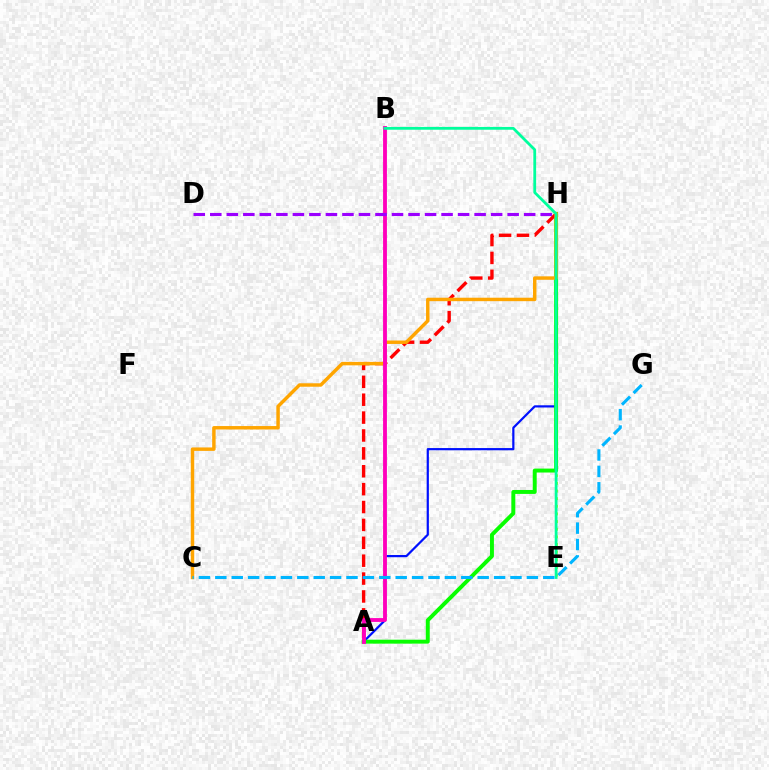{('E', 'H'): [{'color': '#b3ff00', 'line_style': 'dotted', 'thickness': 2.08}], ('A', 'H'): [{'color': '#0010ff', 'line_style': 'solid', 'thickness': 1.59}, {'color': '#08ff00', 'line_style': 'solid', 'thickness': 2.84}, {'color': '#ff0000', 'line_style': 'dashed', 'thickness': 2.43}], ('C', 'H'): [{'color': '#ffa500', 'line_style': 'solid', 'thickness': 2.48}], ('A', 'B'): [{'color': '#ff00bd', 'line_style': 'solid', 'thickness': 2.77}], ('B', 'E'): [{'color': '#00ff9d', 'line_style': 'solid', 'thickness': 2.01}], ('D', 'H'): [{'color': '#9b00ff', 'line_style': 'dashed', 'thickness': 2.24}], ('C', 'G'): [{'color': '#00b5ff', 'line_style': 'dashed', 'thickness': 2.23}]}